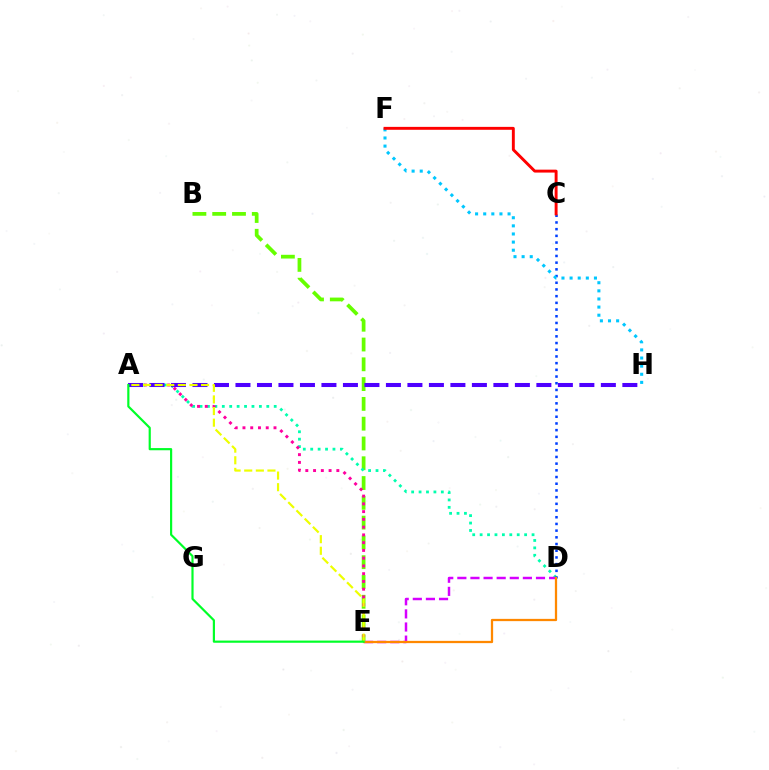{('B', 'E'): [{'color': '#66ff00', 'line_style': 'dashed', 'thickness': 2.69}], ('A', 'D'): [{'color': '#00ffaf', 'line_style': 'dotted', 'thickness': 2.02}], ('A', 'E'): [{'color': '#ff00a0', 'line_style': 'dotted', 'thickness': 2.11}, {'color': '#eeff00', 'line_style': 'dashed', 'thickness': 1.58}, {'color': '#00ff27', 'line_style': 'solid', 'thickness': 1.57}], ('D', 'E'): [{'color': '#d600ff', 'line_style': 'dashed', 'thickness': 1.78}, {'color': '#ff8800', 'line_style': 'solid', 'thickness': 1.63}], ('C', 'D'): [{'color': '#003fff', 'line_style': 'dotted', 'thickness': 1.82}], ('F', 'H'): [{'color': '#00c7ff', 'line_style': 'dotted', 'thickness': 2.21}], ('C', 'F'): [{'color': '#ff0000', 'line_style': 'solid', 'thickness': 2.1}], ('A', 'H'): [{'color': '#4f00ff', 'line_style': 'dashed', 'thickness': 2.92}]}